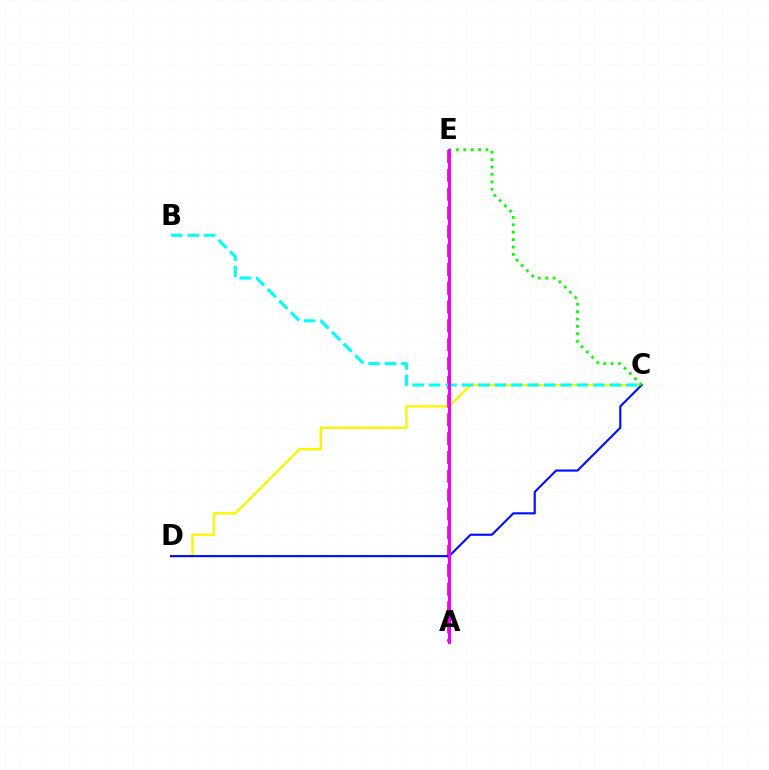{('C', 'D'): [{'color': '#fcf500', 'line_style': 'solid', 'thickness': 1.69}, {'color': '#0010ff', 'line_style': 'solid', 'thickness': 1.55}], ('A', 'E'): [{'color': '#ff0000', 'line_style': 'dashed', 'thickness': 2.55}, {'color': '#ee00ff', 'line_style': 'solid', 'thickness': 2.16}], ('C', 'E'): [{'color': '#08ff00', 'line_style': 'dotted', 'thickness': 2.01}], ('B', 'C'): [{'color': '#00fff6', 'line_style': 'dashed', 'thickness': 2.23}]}